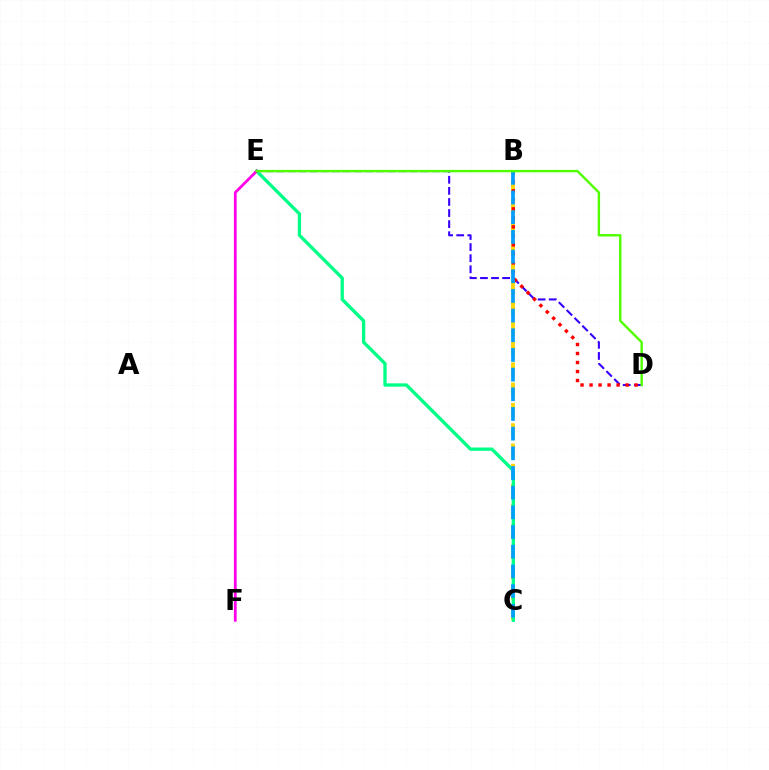{('B', 'C'): [{'color': '#ffd500', 'line_style': 'dashed', 'thickness': 2.76}, {'color': '#009eff', 'line_style': 'dashed', 'thickness': 2.67}], ('D', 'E'): [{'color': '#3700ff', 'line_style': 'dashed', 'thickness': 1.51}, {'color': '#4fff00', 'line_style': 'solid', 'thickness': 1.73}], ('B', 'D'): [{'color': '#ff0000', 'line_style': 'dotted', 'thickness': 2.45}], ('C', 'E'): [{'color': '#00ff86', 'line_style': 'solid', 'thickness': 2.39}], ('E', 'F'): [{'color': '#ff00ed', 'line_style': 'solid', 'thickness': 2.01}]}